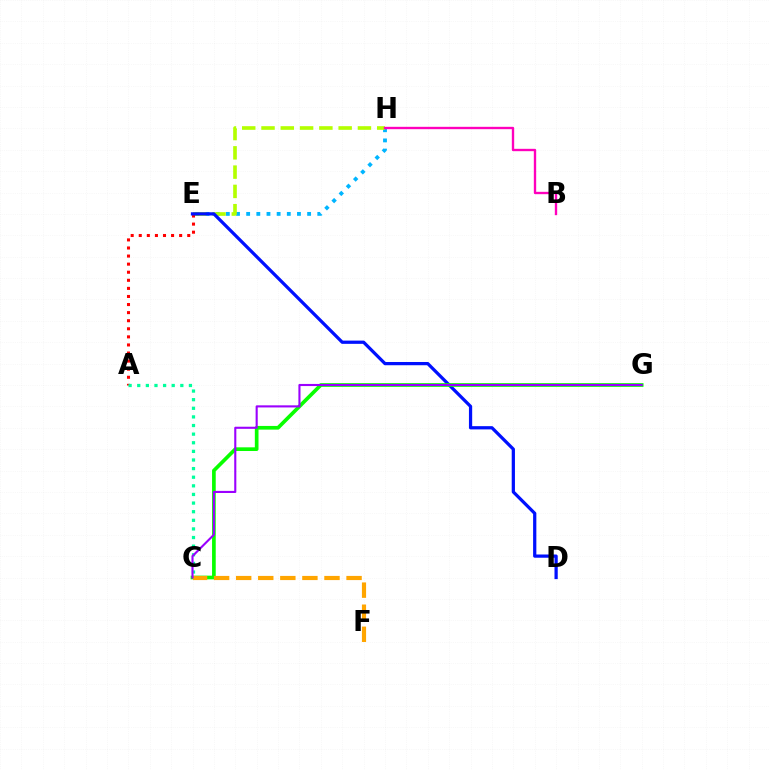{('E', 'H'): [{'color': '#00b5ff', 'line_style': 'dotted', 'thickness': 2.76}, {'color': '#b3ff00', 'line_style': 'dashed', 'thickness': 2.62}], ('A', 'E'): [{'color': '#ff0000', 'line_style': 'dotted', 'thickness': 2.2}], ('A', 'C'): [{'color': '#00ff9d', 'line_style': 'dotted', 'thickness': 2.34}], ('D', 'E'): [{'color': '#0010ff', 'line_style': 'solid', 'thickness': 2.33}], ('B', 'H'): [{'color': '#ff00bd', 'line_style': 'solid', 'thickness': 1.7}], ('C', 'G'): [{'color': '#08ff00', 'line_style': 'solid', 'thickness': 2.65}, {'color': '#9b00ff', 'line_style': 'solid', 'thickness': 1.51}], ('C', 'F'): [{'color': '#ffa500', 'line_style': 'dashed', 'thickness': 3.0}]}